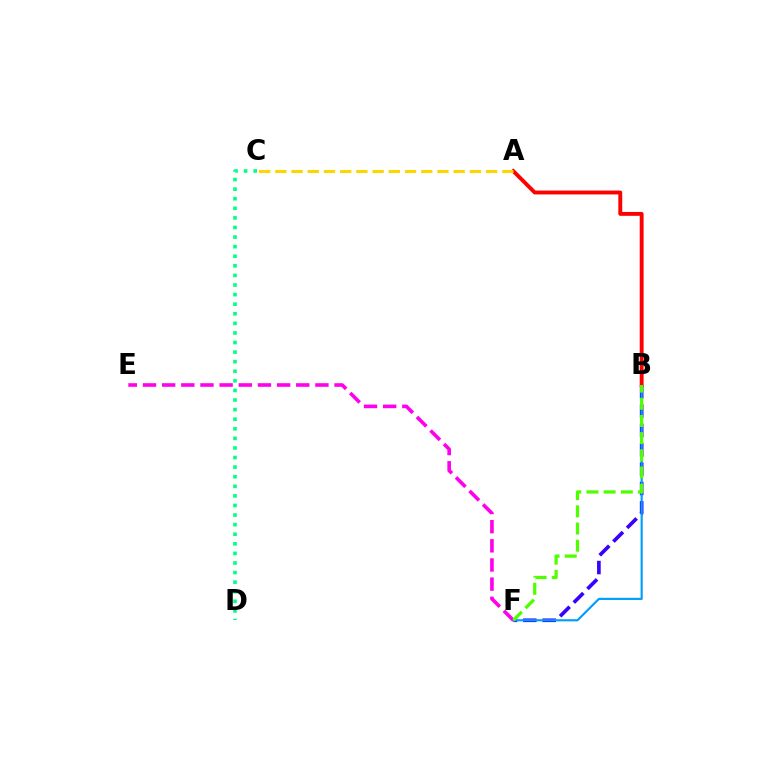{('B', 'F'): [{'color': '#3700ff', 'line_style': 'dashed', 'thickness': 2.63}, {'color': '#009eff', 'line_style': 'solid', 'thickness': 1.55}, {'color': '#4fff00', 'line_style': 'dashed', 'thickness': 2.33}], ('E', 'F'): [{'color': '#ff00ed', 'line_style': 'dashed', 'thickness': 2.6}], ('C', 'D'): [{'color': '#00ff86', 'line_style': 'dotted', 'thickness': 2.6}], ('A', 'B'): [{'color': '#ff0000', 'line_style': 'solid', 'thickness': 2.8}], ('A', 'C'): [{'color': '#ffd500', 'line_style': 'dashed', 'thickness': 2.2}]}